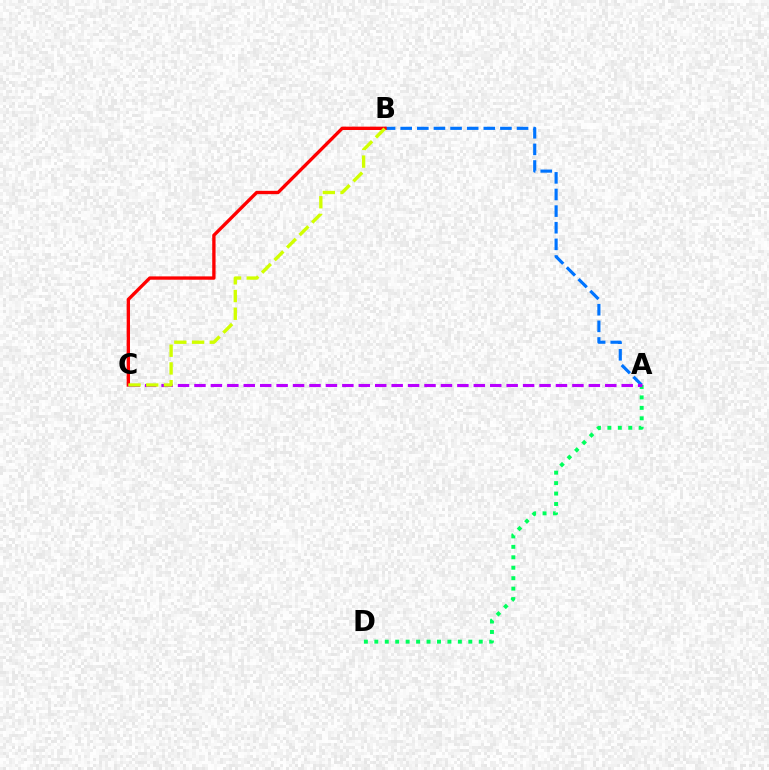{('A', 'D'): [{'color': '#00ff5c', 'line_style': 'dotted', 'thickness': 2.84}], ('A', 'B'): [{'color': '#0074ff', 'line_style': 'dashed', 'thickness': 2.26}], ('B', 'C'): [{'color': '#ff0000', 'line_style': 'solid', 'thickness': 2.41}, {'color': '#d1ff00', 'line_style': 'dashed', 'thickness': 2.41}], ('A', 'C'): [{'color': '#b900ff', 'line_style': 'dashed', 'thickness': 2.23}]}